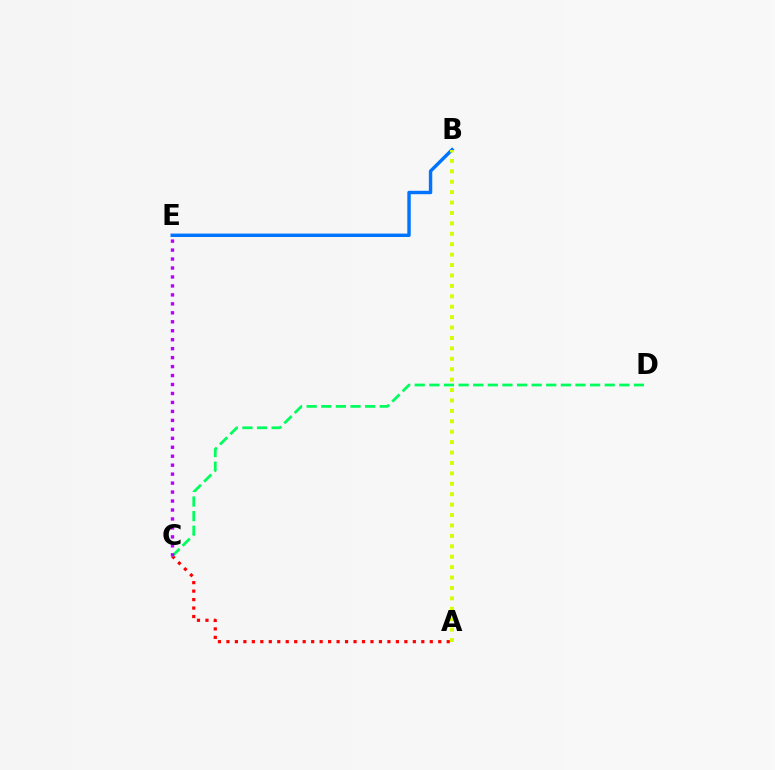{('A', 'C'): [{'color': '#ff0000', 'line_style': 'dotted', 'thickness': 2.3}], ('B', 'E'): [{'color': '#0074ff', 'line_style': 'solid', 'thickness': 2.46}], ('C', 'D'): [{'color': '#00ff5c', 'line_style': 'dashed', 'thickness': 1.99}], ('A', 'B'): [{'color': '#d1ff00', 'line_style': 'dotted', 'thickness': 2.83}], ('C', 'E'): [{'color': '#b900ff', 'line_style': 'dotted', 'thickness': 2.44}]}